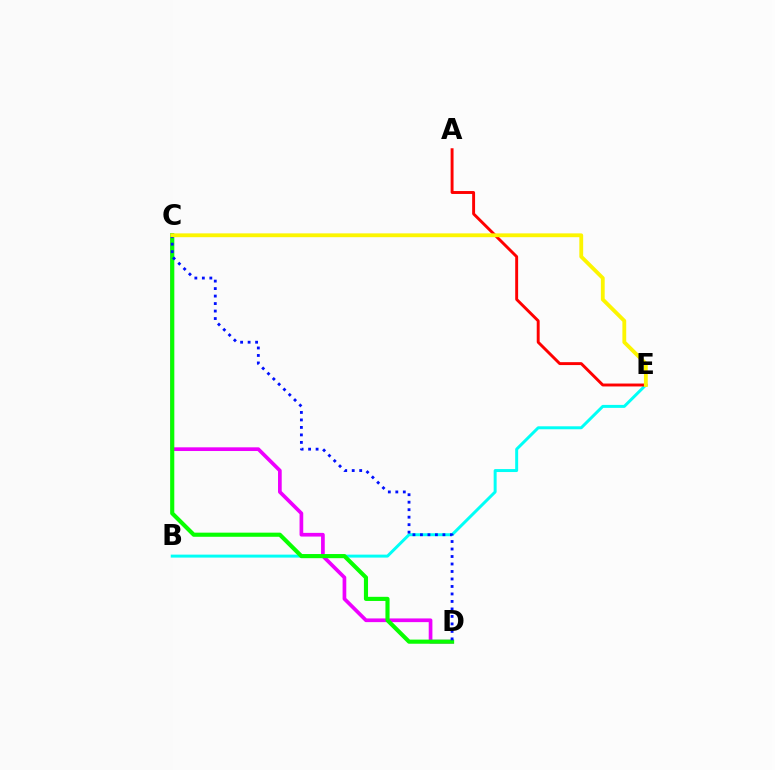{('C', 'D'): [{'color': '#ee00ff', 'line_style': 'solid', 'thickness': 2.66}, {'color': '#08ff00', 'line_style': 'solid', 'thickness': 2.97}, {'color': '#0010ff', 'line_style': 'dotted', 'thickness': 2.03}], ('B', 'E'): [{'color': '#00fff6', 'line_style': 'solid', 'thickness': 2.14}], ('A', 'E'): [{'color': '#ff0000', 'line_style': 'solid', 'thickness': 2.1}], ('C', 'E'): [{'color': '#fcf500', 'line_style': 'solid', 'thickness': 2.75}]}